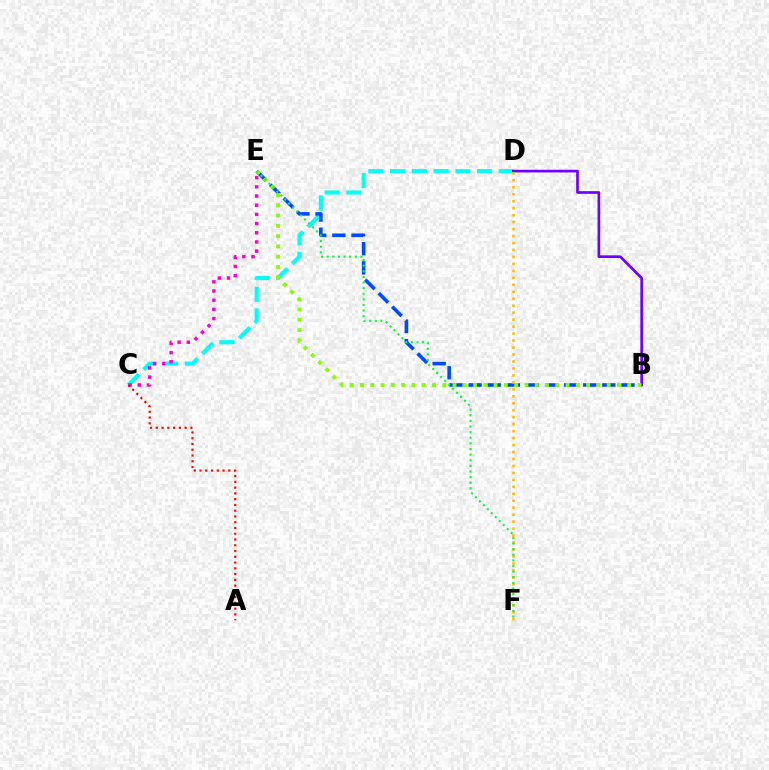{('C', 'D'): [{'color': '#00fff6', 'line_style': 'dashed', 'thickness': 2.95}], ('C', 'E'): [{'color': '#ff00cf', 'line_style': 'dotted', 'thickness': 2.5}], ('B', 'E'): [{'color': '#004bff', 'line_style': 'dashed', 'thickness': 2.6}, {'color': '#84ff00', 'line_style': 'dotted', 'thickness': 2.79}], ('B', 'D'): [{'color': '#7200ff', 'line_style': 'solid', 'thickness': 1.93}], ('D', 'F'): [{'color': '#ffbd00', 'line_style': 'dotted', 'thickness': 1.89}], ('E', 'F'): [{'color': '#00ff39', 'line_style': 'dotted', 'thickness': 1.53}], ('A', 'C'): [{'color': '#ff0000', 'line_style': 'dotted', 'thickness': 1.57}]}